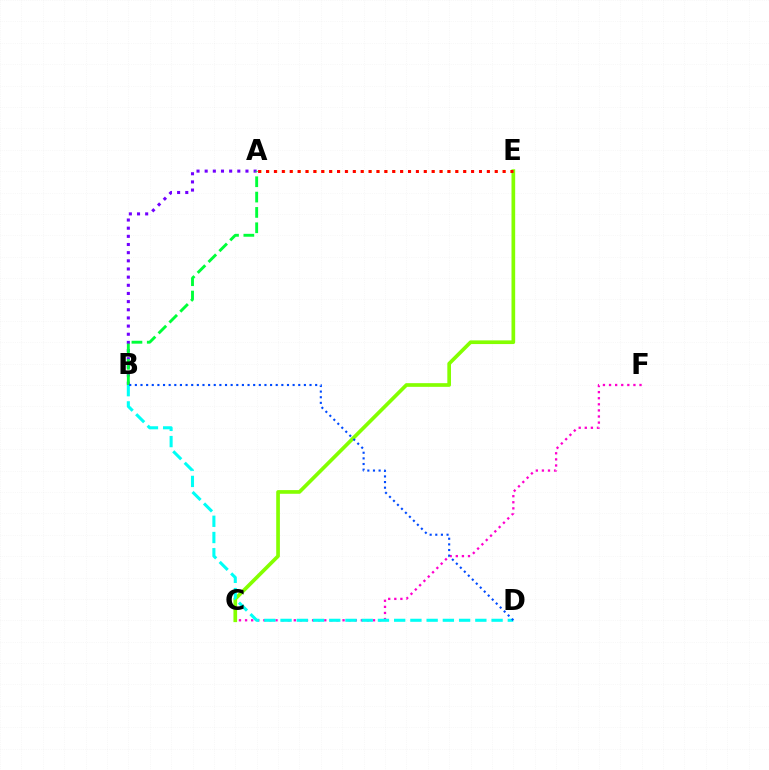{('A', 'E'): [{'color': '#ffbd00', 'line_style': 'dotted', 'thickness': 2.14}, {'color': '#ff0000', 'line_style': 'dotted', 'thickness': 2.14}], ('C', 'F'): [{'color': '#ff00cf', 'line_style': 'dotted', 'thickness': 1.66}], ('A', 'B'): [{'color': '#7200ff', 'line_style': 'dotted', 'thickness': 2.22}, {'color': '#00ff39', 'line_style': 'dashed', 'thickness': 2.08}], ('C', 'E'): [{'color': '#84ff00', 'line_style': 'solid', 'thickness': 2.65}], ('B', 'D'): [{'color': '#00fff6', 'line_style': 'dashed', 'thickness': 2.21}, {'color': '#004bff', 'line_style': 'dotted', 'thickness': 1.53}]}